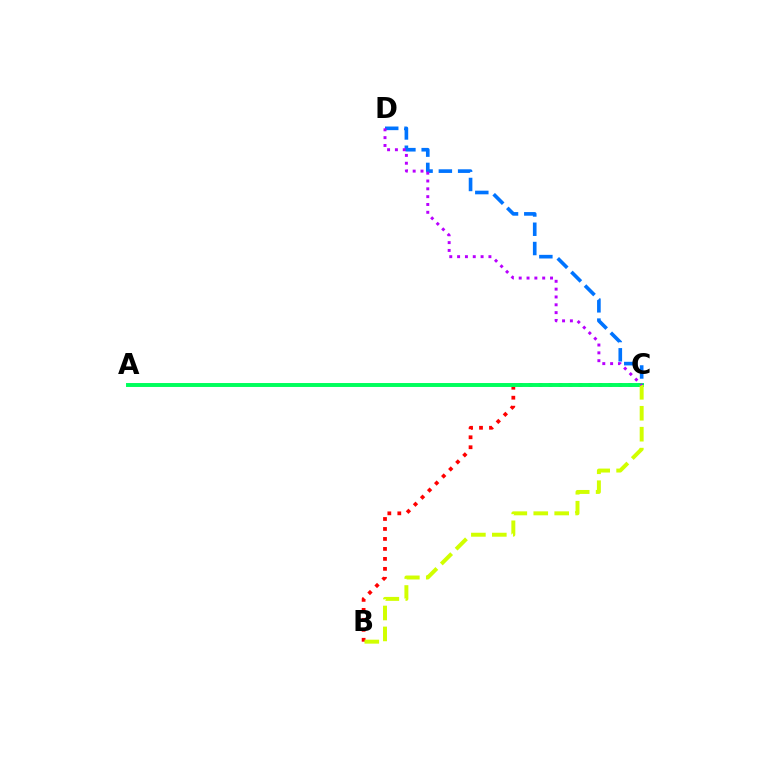{('B', 'C'): [{'color': '#ff0000', 'line_style': 'dotted', 'thickness': 2.71}, {'color': '#d1ff00', 'line_style': 'dashed', 'thickness': 2.84}], ('A', 'C'): [{'color': '#00ff5c', 'line_style': 'solid', 'thickness': 2.84}], ('C', 'D'): [{'color': '#0074ff', 'line_style': 'dashed', 'thickness': 2.62}, {'color': '#b900ff', 'line_style': 'dotted', 'thickness': 2.13}]}